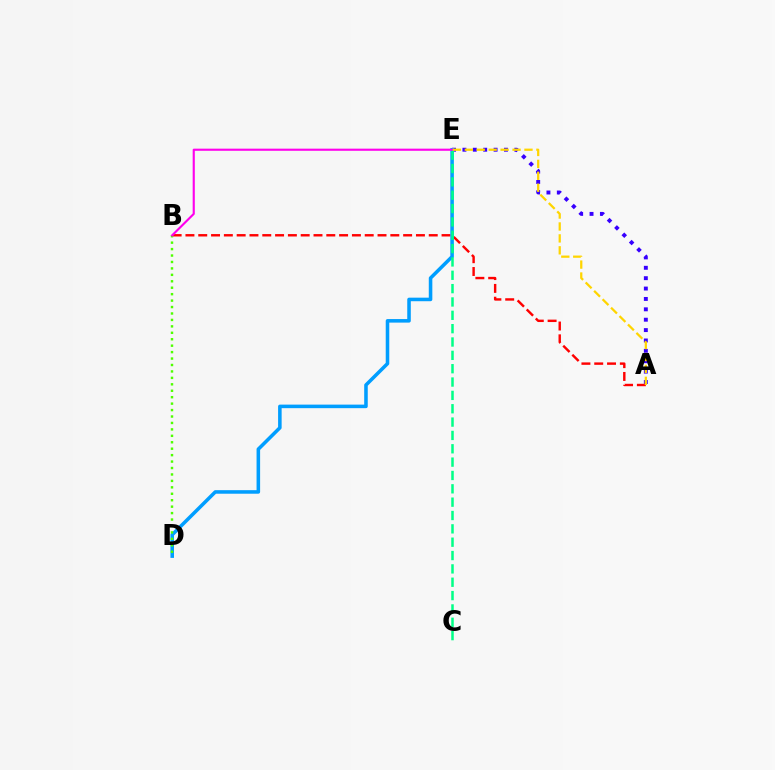{('A', 'E'): [{'color': '#3700ff', 'line_style': 'dotted', 'thickness': 2.82}, {'color': '#ffd500', 'line_style': 'dashed', 'thickness': 1.62}], ('A', 'B'): [{'color': '#ff0000', 'line_style': 'dashed', 'thickness': 1.74}], ('D', 'E'): [{'color': '#009eff', 'line_style': 'solid', 'thickness': 2.56}], ('C', 'E'): [{'color': '#00ff86', 'line_style': 'dashed', 'thickness': 1.81}], ('B', 'D'): [{'color': '#4fff00', 'line_style': 'dotted', 'thickness': 1.75}], ('B', 'E'): [{'color': '#ff00ed', 'line_style': 'solid', 'thickness': 1.54}]}